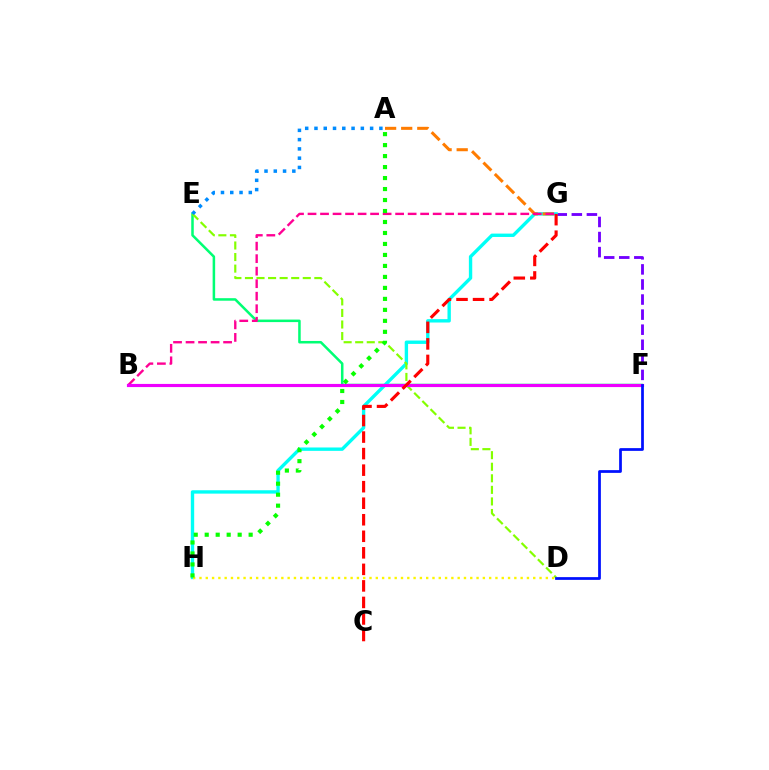{('E', 'F'): [{'color': '#00ff74', 'line_style': 'solid', 'thickness': 1.82}], ('F', 'G'): [{'color': '#7200ff', 'line_style': 'dashed', 'thickness': 2.05}], ('G', 'H'): [{'color': '#00fff6', 'line_style': 'solid', 'thickness': 2.43}], ('D', 'H'): [{'color': '#fcf500', 'line_style': 'dotted', 'thickness': 1.71}], ('D', 'E'): [{'color': '#84ff00', 'line_style': 'dashed', 'thickness': 1.57}], ('A', 'E'): [{'color': '#008cff', 'line_style': 'dotted', 'thickness': 2.52}], ('A', 'G'): [{'color': '#ff7c00', 'line_style': 'dashed', 'thickness': 2.19}], ('B', 'G'): [{'color': '#ff0094', 'line_style': 'dashed', 'thickness': 1.7}], ('B', 'F'): [{'color': '#ee00ff', 'line_style': 'solid', 'thickness': 2.27}], ('C', 'G'): [{'color': '#ff0000', 'line_style': 'dashed', 'thickness': 2.25}], ('D', 'F'): [{'color': '#0010ff', 'line_style': 'solid', 'thickness': 1.97}], ('A', 'H'): [{'color': '#08ff00', 'line_style': 'dotted', 'thickness': 2.98}]}